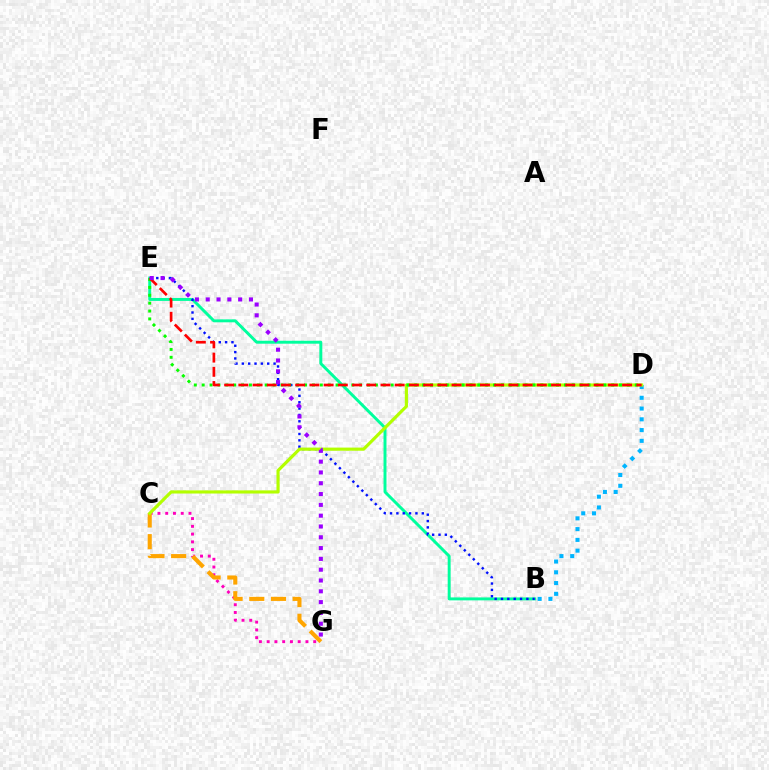{('C', 'G'): [{'color': '#ff00bd', 'line_style': 'dotted', 'thickness': 2.11}, {'color': '#ffa500', 'line_style': 'dashed', 'thickness': 2.95}], ('B', 'E'): [{'color': '#00ff9d', 'line_style': 'solid', 'thickness': 2.12}, {'color': '#0010ff', 'line_style': 'dotted', 'thickness': 1.73}], ('B', 'D'): [{'color': '#00b5ff', 'line_style': 'dotted', 'thickness': 2.92}], ('C', 'D'): [{'color': '#b3ff00', 'line_style': 'solid', 'thickness': 2.27}], ('D', 'E'): [{'color': '#08ff00', 'line_style': 'dotted', 'thickness': 2.14}, {'color': '#ff0000', 'line_style': 'dashed', 'thickness': 1.93}], ('E', 'G'): [{'color': '#9b00ff', 'line_style': 'dotted', 'thickness': 2.94}]}